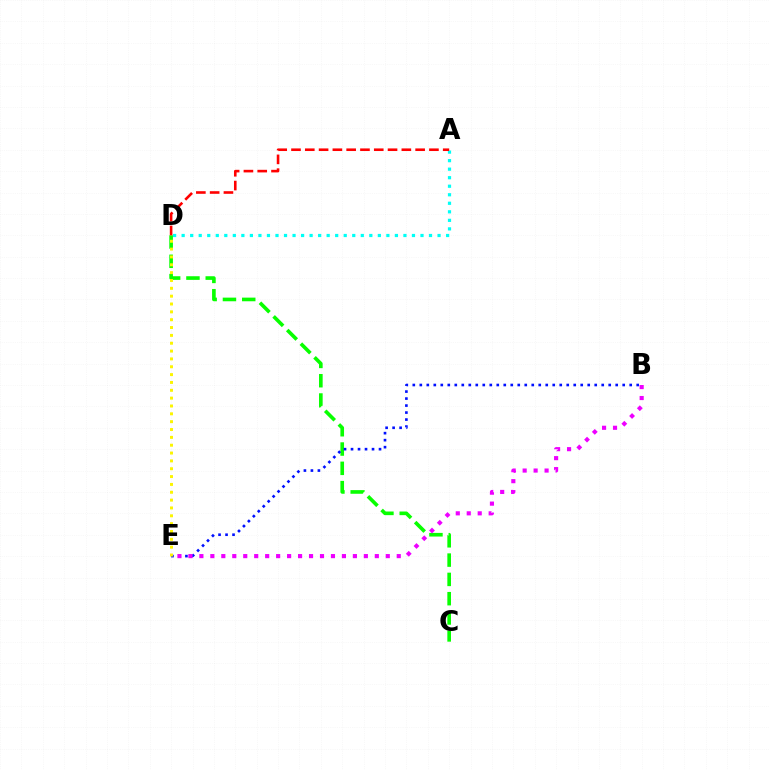{('A', 'D'): [{'color': '#00fff6', 'line_style': 'dotted', 'thickness': 2.32}, {'color': '#ff0000', 'line_style': 'dashed', 'thickness': 1.87}], ('C', 'D'): [{'color': '#08ff00', 'line_style': 'dashed', 'thickness': 2.62}], ('B', 'E'): [{'color': '#0010ff', 'line_style': 'dotted', 'thickness': 1.9}, {'color': '#ee00ff', 'line_style': 'dotted', 'thickness': 2.98}], ('D', 'E'): [{'color': '#fcf500', 'line_style': 'dotted', 'thickness': 2.13}]}